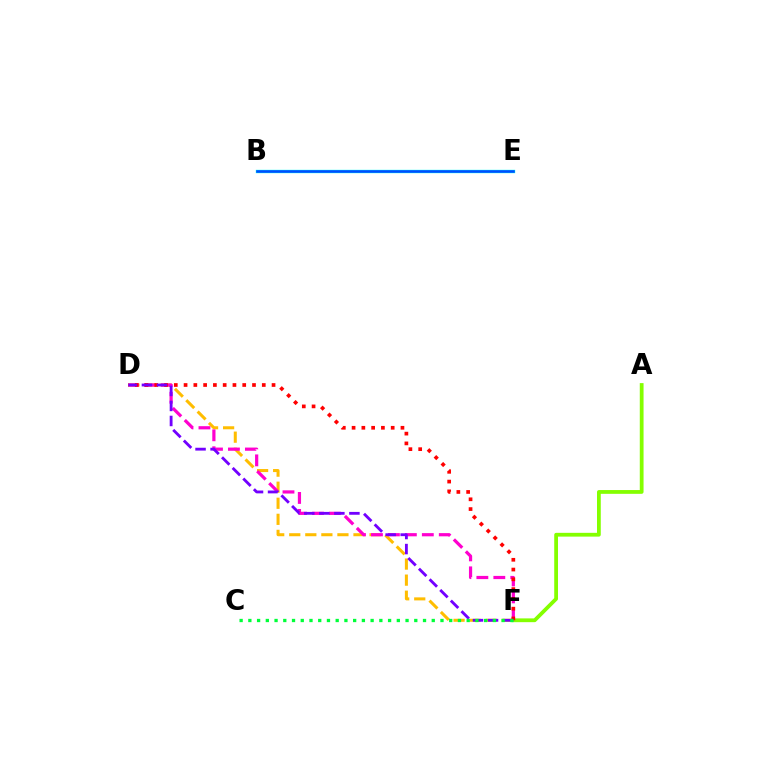{('D', 'F'): [{'color': '#ffbd00', 'line_style': 'dashed', 'thickness': 2.18}, {'color': '#ff00cf', 'line_style': 'dashed', 'thickness': 2.3}, {'color': '#ff0000', 'line_style': 'dotted', 'thickness': 2.66}, {'color': '#7200ff', 'line_style': 'dashed', 'thickness': 2.04}], ('B', 'E'): [{'color': '#00fff6', 'line_style': 'solid', 'thickness': 2.41}, {'color': '#004bff', 'line_style': 'solid', 'thickness': 1.85}], ('A', 'F'): [{'color': '#84ff00', 'line_style': 'solid', 'thickness': 2.72}], ('C', 'F'): [{'color': '#00ff39', 'line_style': 'dotted', 'thickness': 2.37}]}